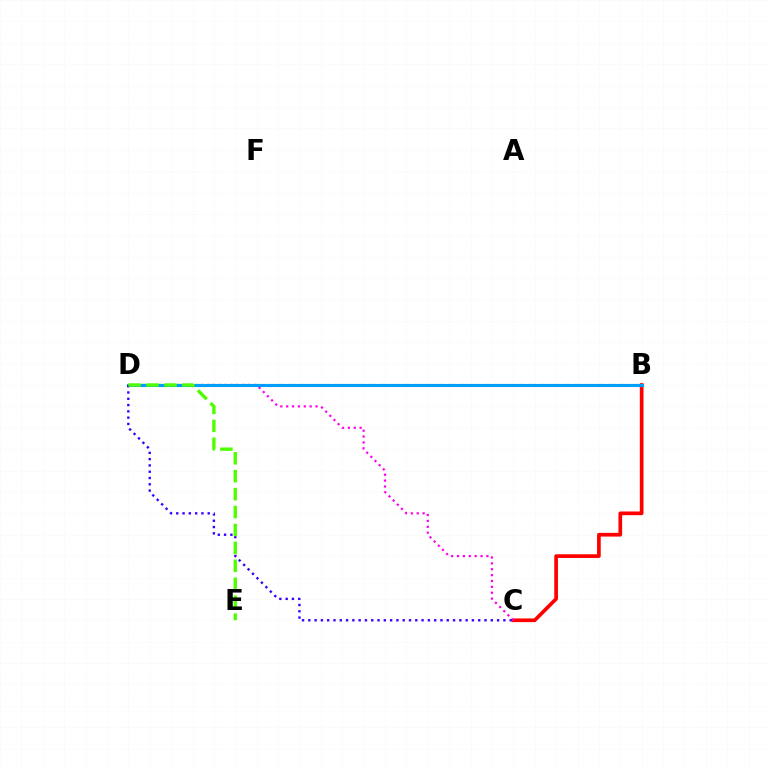{('B', 'C'): [{'color': '#ff0000', 'line_style': 'solid', 'thickness': 2.66}], ('B', 'D'): [{'color': '#ffd500', 'line_style': 'solid', 'thickness': 2.21}, {'color': '#00ff86', 'line_style': 'dashed', 'thickness': 1.55}, {'color': '#009eff', 'line_style': 'solid', 'thickness': 2.19}], ('C', 'D'): [{'color': '#ff00ed', 'line_style': 'dotted', 'thickness': 1.6}, {'color': '#3700ff', 'line_style': 'dotted', 'thickness': 1.71}], ('D', 'E'): [{'color': '#4fff00', 'line_style': 'dashed', 'thickness': 2.44}]}